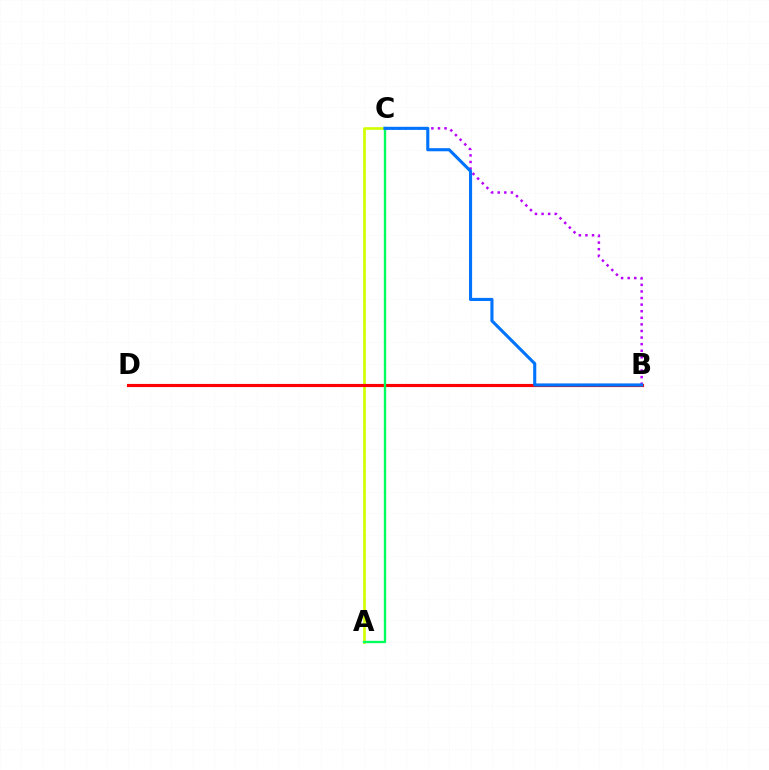{('A', 'C'): [{'color': '#d1ff00', 'line_style': 'solid', 'thickness': 1.93}, {'color': '#00ff5c', 'line_style': 'solid', 'thickness': 1.7}], ('B', 'D'): [{'color': '#ff0000', 'line_style': 'solid', 'thickness': 2.27}], ('B', 'C'): [{'color': '#b900ff', 'line_style': 'dotted', 'thickness': 1.79}, {'color': '#0074ff', 'line_style': 'solid', 'thickness': 2.23}]}